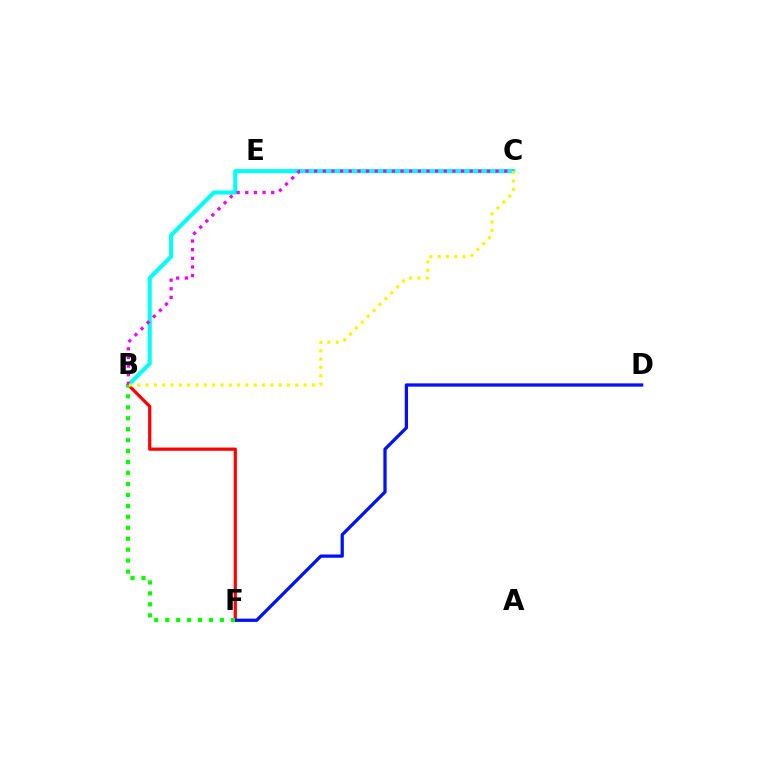{('B', 'F'): [{'color': '#ff0000', 'line_style': 'solid', 'thickness': 2.32}, {'color': '#08ff00', 'line_style': 'dotted', 'thickness': 2.98}], ('D', 'F'): [{'color': '#0010ff', 'line_style': 'solid', 'thickness': 2.34}], ('B', 'C'): [{'color': '#00fff6', 'line_style': 'solid', 'thickness': 2.94}, {'color': '#ee00ff', 'line_style': 'dotted', 'thickness': 2.35}, {'color': '#fcf500', 'line_style': 'dotted', 'thickness': 2.26}]}